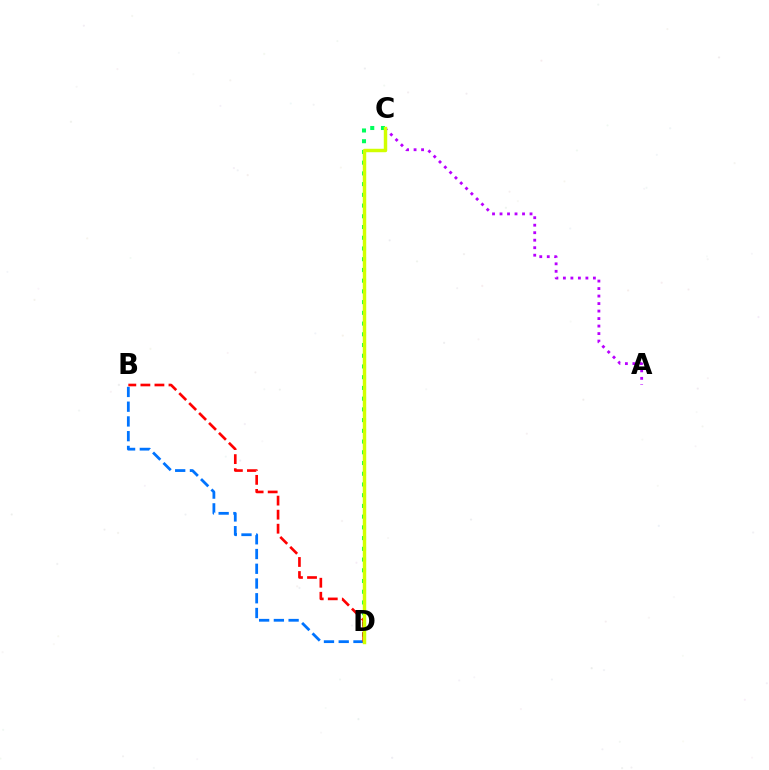{('B', 'D'): [{'color': '#0074ff', 'line_style': 'dashed', 'thickness': 2.0}, {'color': '#ff0000', 'line_style': 'dashed', 'thickness': 1.91}], ('A', 'C'): [{'color': '#b900ff', 'line_style': 'dotted', 'thickness': 2.04}], ('C', 'D'): [{'color': '#00ff5c', 'line_style': 'dotted', 'thickness': 2.91}, {'color': '#d1ff00', 'line_style': 'solid', 'thickness': 2.48}]}